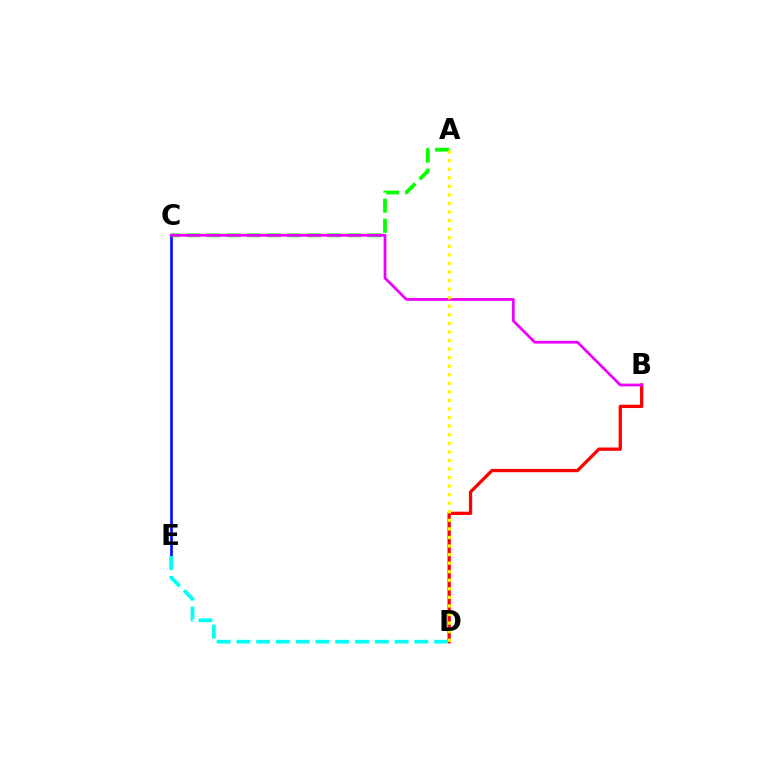{('B', 'D'): [{'color': '#ff0000', 'line_style': 'solid', 'thickness': 2.37}], ('C', 'E'): [{'color': '#0010ff', 'line_style': 'solid', 'thickness': 1.93}], ('A', 'C'): [{'color': '#08ff00', 'line_style': 'dashed', 'thickness': 2.73}], ('B', 'C'): [{'color': '#ee00ff', 'line_style': 'solid', 'thickness': 1.97}], ('D', 'E'): [{'color': '#00fff6', 'line_style': 'dashed', 'thickness': 2.69}], ('A', 'D'): [{'color': '#fcf500', 'line_style': 'dotted', 'thickness': 2.33}]}